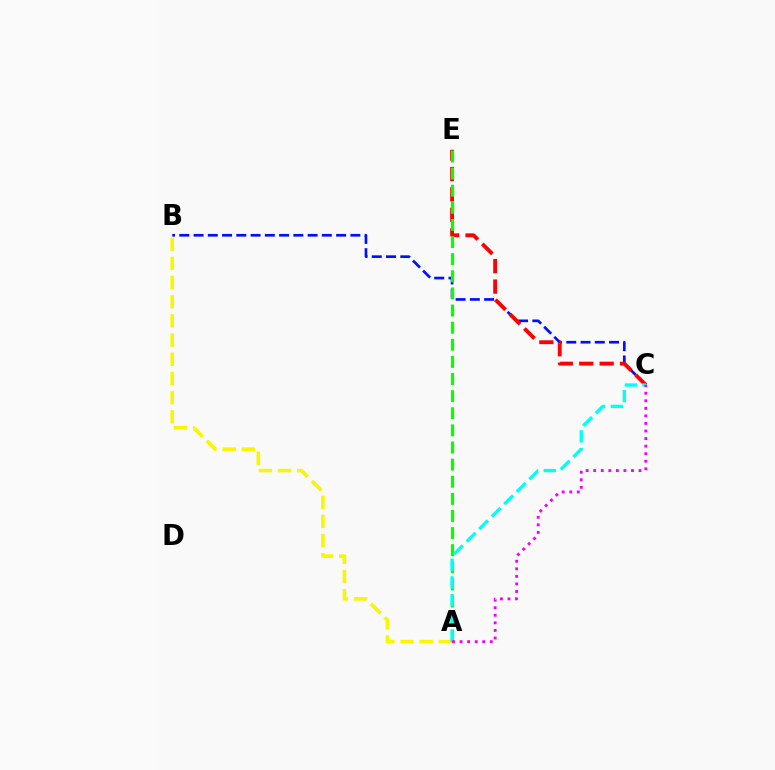{('A', 'B'): [{'color': '#fcf500', 'line_style': 'dashed', 'thickness': 2.61}], ('B', 'C'): [{'color': '#0010ff', 'line_style': 'dashed', 'thickness': 1.94}], ('C', 'E'): [{'color': '#ff0000', 'line_style': 'dashed', 'thickness': 2.78}], ('A', 'E'): [{'color': '#08ff00', 'line_style': 'dashed', 'thickness': 2.33}], ('A', 'C'): [{'color': '#00fff6', 'line_style': 'dashed', 'thickness': 2.4}, {'color': '#ee00ff', 'line_style': 'dotted', 'thickness': 2.05}]}